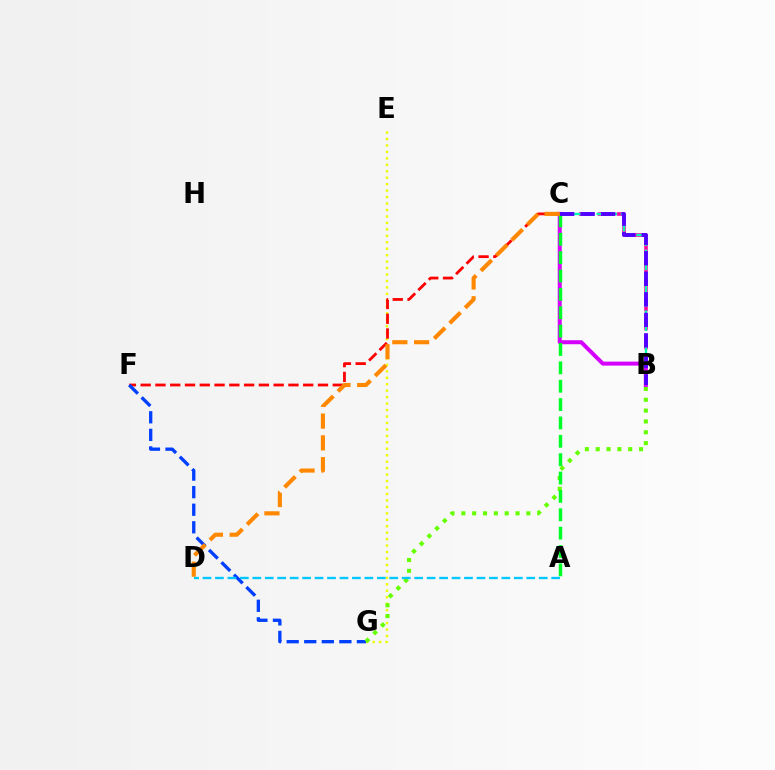{('B', 'C'): [{'color': '#ff00a0', 'line_style': 'dashed', 'thickness': 2.57}, {'color': '#00ffaf', 'line_style': 'dashed', 'thickness': 1.65}, {'color': '#d600ff', 'line_style': 'solid', 'thickness': 2.88}, {'color': '#4f00ff', 'line_style': 'dashed', 'thickness': 2.79}], ('E', 'G'): [{'color': '#eeff00', 'line_style': 'dotted', 'thickness': 1.75}], ('C', 'F'): [{'color': '#ff0000', 'line_style': 'dashed', 'thickness': 2.01}], ('F', 'G'): [{'color': '#003fff', 'line_style': 'dashed', 'thickness': 2.39}], ('B', 'G'): [{'color': '#66ff00', 'line_style': 'dotted', 'thickness': 2.94}], ('A', 'D'): [{'color': '#00c7ff', 'line_style': 'dashed', 'thickness': 1.69}], ('A', 'C'): [{'color': '#00ff27', 'line_style': 'dashed', 'thickness': 2.49}], ('C', 'D'): [{'color': '#ff8800', 'line_style': 'dashed', 'thickness': 2.96}]}